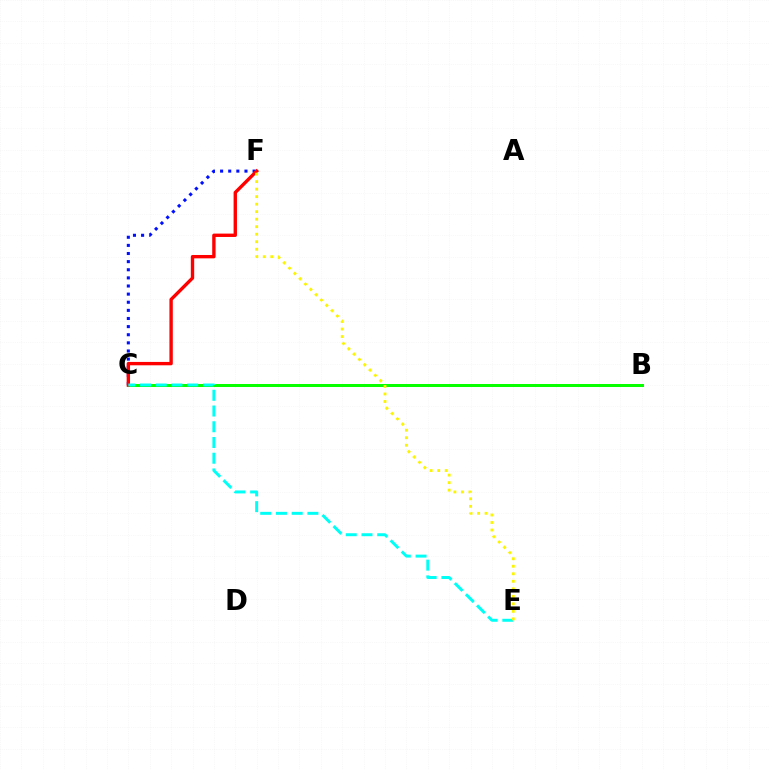{('C', 'F'): [{'color': '#0010ff', 'line_style': 'dotted', 'thickness': 2.21}, {'color': '#ff0000', 'line_style': 'solid', 'thickness': 2.42}], ('B', 'C'): [{'color': '#ee00ff', 'line_style': 'dashed', 'thickness': 2.12}, {'color': '#08ff00', 'line_style': 'solid', 'thickness': 2.17}], ('C', 'E'): [{'color': '#00fff6', 'line_style': 'dashed', 'thickness': 2.14}], ('E', 'F'): [{'color': '#fcf500', 'line_style': 'dotted', 'thickness': 2.04}]}